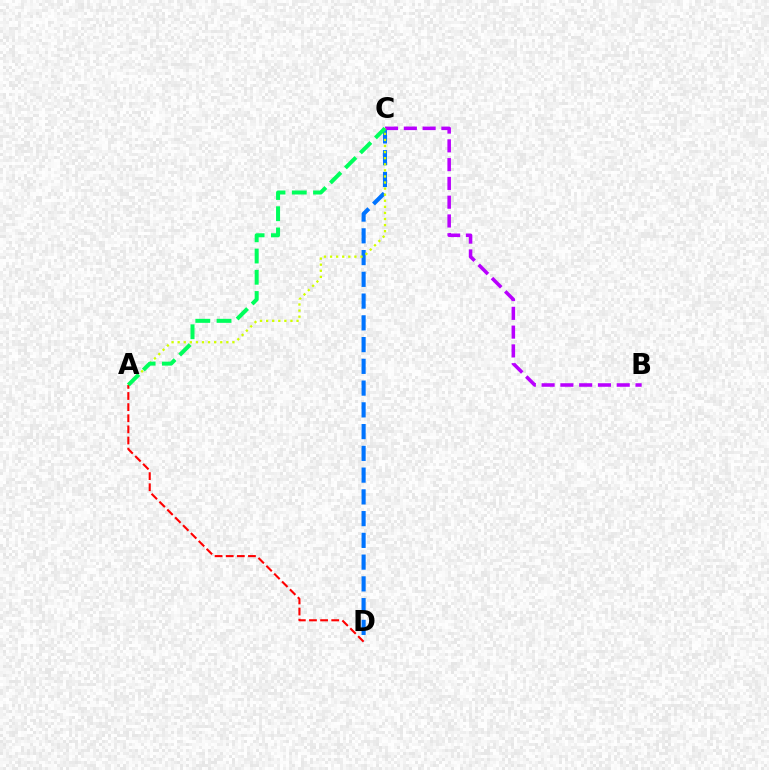{('C', 'D'): [{'color': '#0074ff', 'line_style': 'dashed', 'thickness': 2.96}], ('B', 'C'): [{'color': '#b900ff', 'line_style': 'dashed', 'thickness': 2.55}], ('A', 'C'): [{'color': '#d1ff00', 'line_style': 'dotted', 'thickness': 1.65}, {'color': '#00ff5c', 'line_style': 'dashed', 'thickness': 2.88}], ('A', 'D'): [{'color': '#ff0000', 'line_style': 'dashed', 'thickness': 1.51}]}